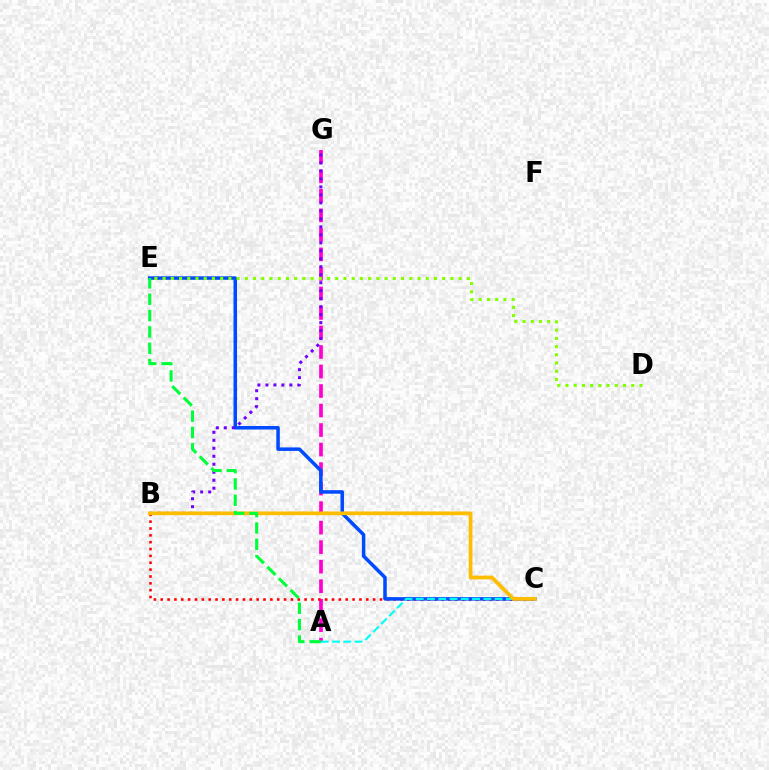{('A', 'G'): [{'color': '#ff00cf', 'line_style': 'dashed', 'thickness': 2.65}], ('B', 'C'): [{'color': '#ff0000', 'line_style': 'dotted', 'thickness': 1.86}, {'color': '#ffbd00', 'line_style': 'solid', 'thickness': 2.68}], ('C', 'E'): [{'color': '#004bff', 'line_style': 'solid', 'thickness': 2.54}], ('A', 'C'): [{'color': '#00fff6', 'line_style': 'dashed', 'thickness': 1.53}], ('B', 'G'): [{'color': '#7200ff', 'line_style': 'dotted', 'thickness': 2.17}], ('A', 'E'): [{'color': '#00ff39', 'line_style': 'dashed', 'thickness': 2.22}], ('D', 'E'): [{'color': '#84ff00', 'line_style': 'dotted', 'thickness': 2.23}]}